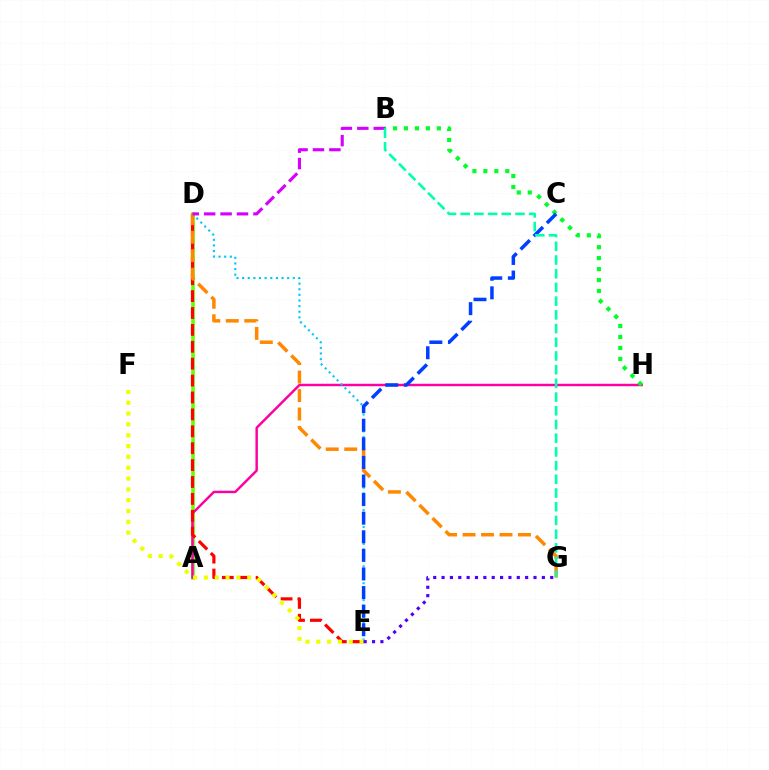{('A', 'D'): [{'color': '#66ff00', 'line_style': 'solid', 'thickness': 2.6}], ('A', 'H'): [{'color': '#ff00a0', 'line_style': 'solid', 'thickness': 1.77}], ('D', 'E'): [{'color': '#ff0000', 'line_style': 'dashed', 'thickness': 2.3}, {'color': '#00c7ff', 'line_style': 'dotted', 'thickness': 1.53}], ('B', 'H'): [{'color': '#00ff27', 'line_style': 'dotted', 'thickness': 2.98}], ('D', 'G'): [{'color': '#ff8800', 'line_style': 'dashed', 'thickness': 2.51}], ('C', 'E'): [{'color': '#003fff', 'line_style': 'dashed', 'thickness': 2.53}], ('E', 'F'): [{'color': '#eeff00', 'line_style': 'dotted', 'thickness': 2.94}], ('E', 'G'): [{'color': '#4f00ff', 'line_style': 'dotted', 'thickness': 2.27}], ('B', 'D'): [{'color': '#d600ff', 'line_style': 'dashed', 'thickness': 2.23}], ('B', 'G'): [{'color': '#00ffaf', 'line_style': 'dashed', 'thickness': 1.86}]}